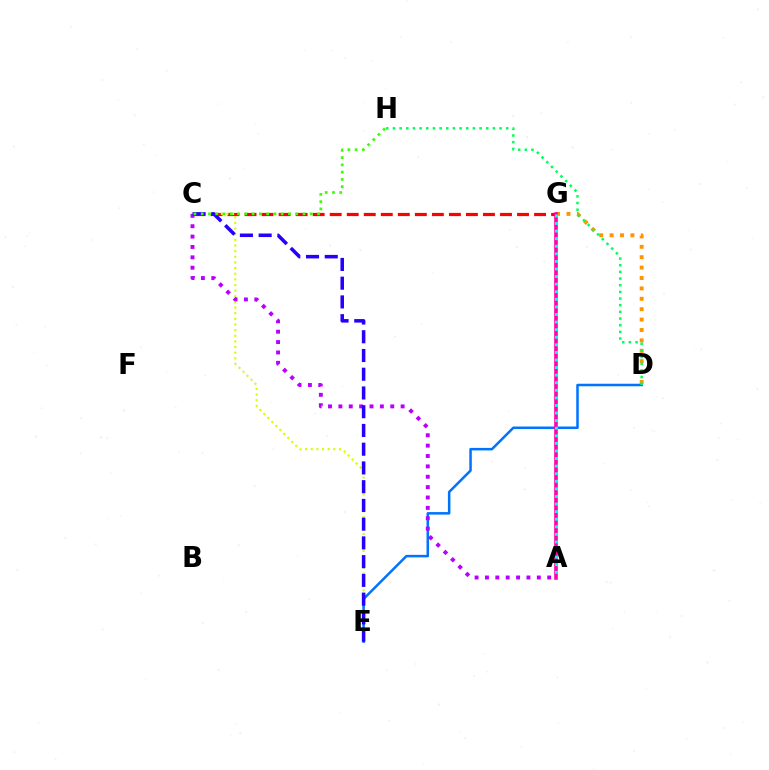{('D', 'G'): [{'color': '#ff9400', 'line_style': 'dotted', 'thickness': 2.83}], ('C', 'G'): [{'color': '#ff0000', 'line_style': 'dashed', 'thickness': 2.31}], ('C', 'E'): [{'color': '#d1ff00', 'line_style': 'dotted', 'thickness': 1.53}, {'color': '#2500ff', 'line_style': 'dashed', 'thickness': 2.55}], ('D', 'E'): [{'color': '#0074ff', 'line_style': 'solid', 'thickness': 1.82}], ('A', 'G'): [{'color': '#ff00ac', 'line_style': 'solid', 'thickness': 2.6}, {'color': '#00fff6', 'line_style': 'dotted', 'thickness': 2.06}], ('A', 'C'): [{'color': '#b900ff', 'line_style': 'dotted', 'thickness': 2.82}], ('C', 'H'): [{'color': '#3dff00', 'line_style': 'dotted', 'thickness': 1.98}], ('D', 'H'): [{'color': '#00ff5c', 'line_style': 'dotted', 'thickness': 1.81}]}